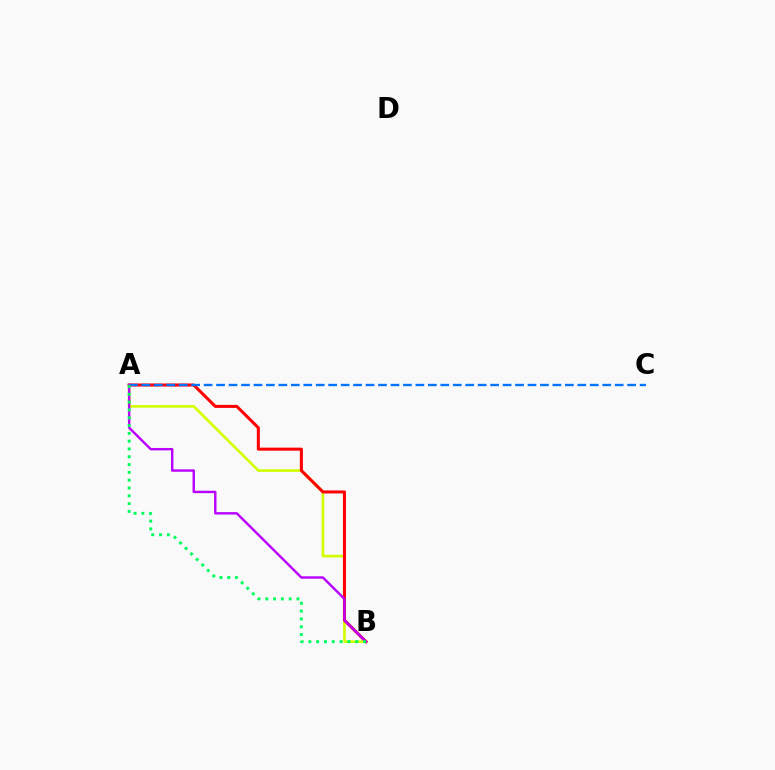{('A', 'B'): [{'color': '#d1ff00', 'line_style': 'solid', 'thickness': 1.91}, {'color': '#ff0000', 'line_style': 'solid', 'thickness': 2.19}, {'color': '#b900ff', 'line_style': 'solid', 'thickness': 1.73}, {'color': '#00ff5c', 'line_style': 'dotted', 'thickness': 2.12}], ('A', 'C'): [{'color': '#0074ff', 'line_style': 'dashed', 'thickness': 1.69}]}